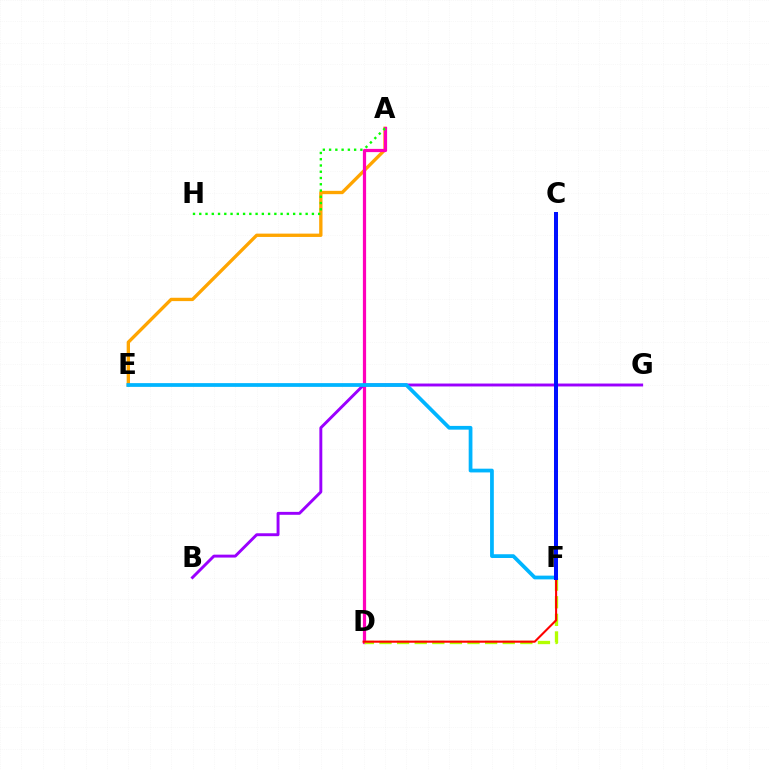{('C', 'F'): [{'color': '#00ff9d', 'line_style': 'solid', 'thickness': 1.87}, {'color': '#0010ff', 'line_style': 'solid', 'thickness': 2.88}], ('A', 'E'): [{'color': '#ffa500', 'line_style': 'solid', 'thickness': 2.4}], ('A', 'D'): [{'color': '#ff00bd', 'line_style': 'solid', 'thickness': 2.32}], ('D', 'F'): [{'color': '#b3ff00', 'line_style': 'dashed', 'thickness': 2.39}, {'color': '#ff0000', 'line_style': 'solid', 'thickness': 1.51}], ('A', 'H'): [{'color': '#08ff00', 'line_style': 'dotted', 'thickness': 1.7}], ('B', 'G'): [{'color': '#9b00ff', 'line_style': 'solid', 'thickness': 2.1}], ('E', 'F'): [{'color': '#00b5ff', 'line_style': 'solid', 'thickness': 2.7}]}